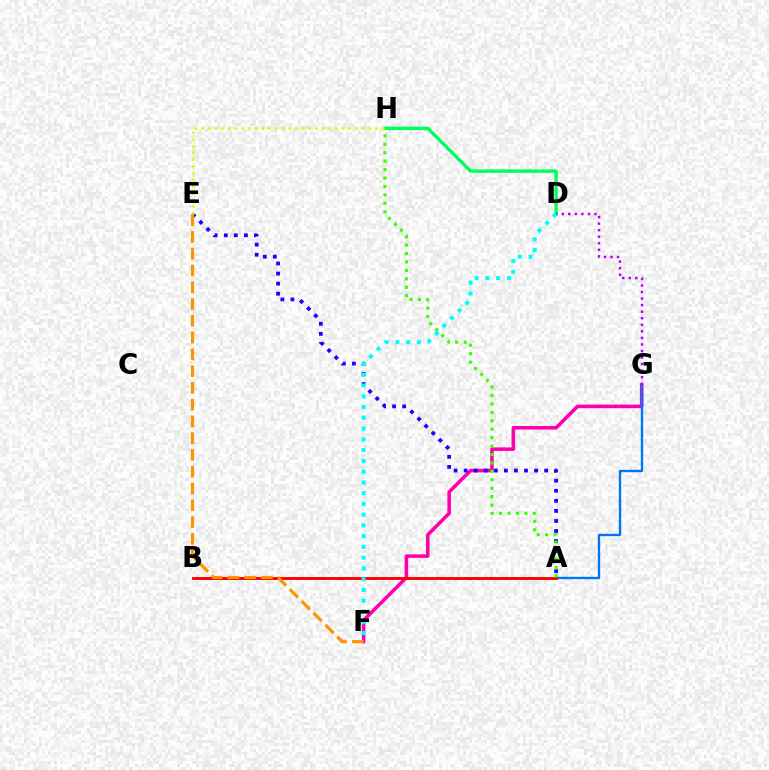{('F', 'G'): [{'color': '#ff00ac', 'line_style': 'solid', 'thickness': 2.55}], ('A', 'G'): [{'color': '#0074ff', 'line_style': 'solid', 'thickness': 1.7}], ('A', 'B'): [{'color': '#ff0000', 'line_style': 'solid', 'thickness': 2.1}], ('D', 'H'): [{'color': '#00ff5c', 'line_style': 'solid', 'thickness': 2.43}], ('D', 'G'): [{'color': '#b900ff', 'line_style': 'dotted', 'thickness': 1.78}], ('A', 'E'): [{'color': '#2500ff', 'line_style': 'dotted', 'thickness': 2.73}], ('E', 'F'): [{'color': '#ff9400', 'line_style': 'dashed', 'thickness': 2.28}], ('A', 'H'): [{'color': '#3dff00', 'line_style': 'dotted', 'thickness': 2.29}], ('D', 'F'): [{'color': '#00fff6', 'line_style': 'dotted', 'thickness': 2.92}], ('E', 'H'): [{'color': '#d1ff00', 'line_style': 'dotted', 'thickness': 1.82}]}